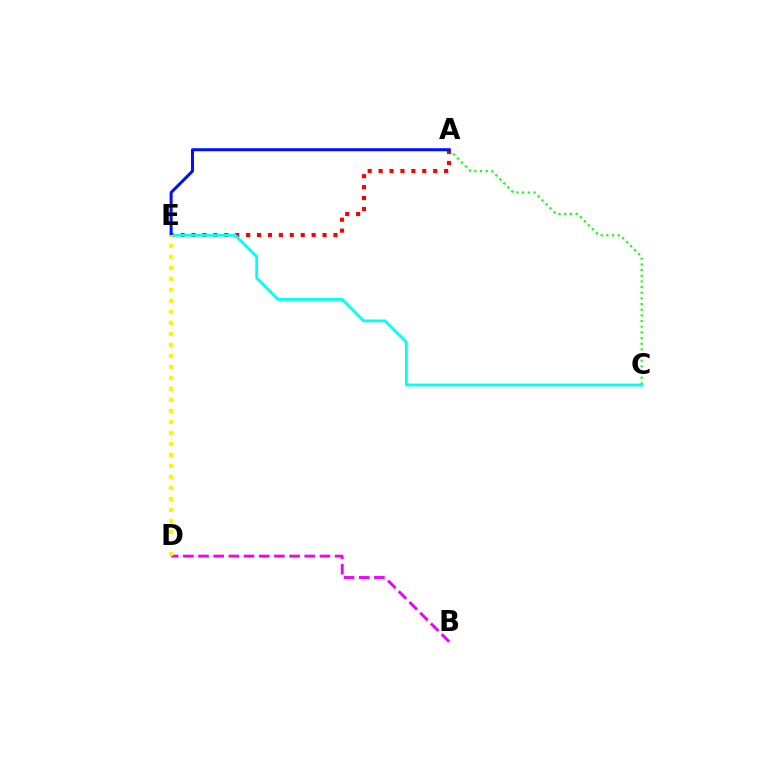{('A', 'C'): [{'color': '#08ff00', 'line_style': 'dotted', 'thickness': 1.54}], ('A', 'E'): [{'color': '#ff0000', 'line_style': 'dotted', 'thickness': 2.97}, {'color': '#0010ff', 'line_style': 'solid', 'thickness': 2.17}], ('C', 'E'): [{'color': '#00fff6', 'line_style': 'solid', 'thickness': 2.02}], ('B', 'D'): [{'color': '#ee00ff', 'line_style': 'dashed', 'thickness': 2.06}], ('D', 'E'): [{'color': '#fcf500', 'line_style': 'dotted', 'thickness': 2.99}]}